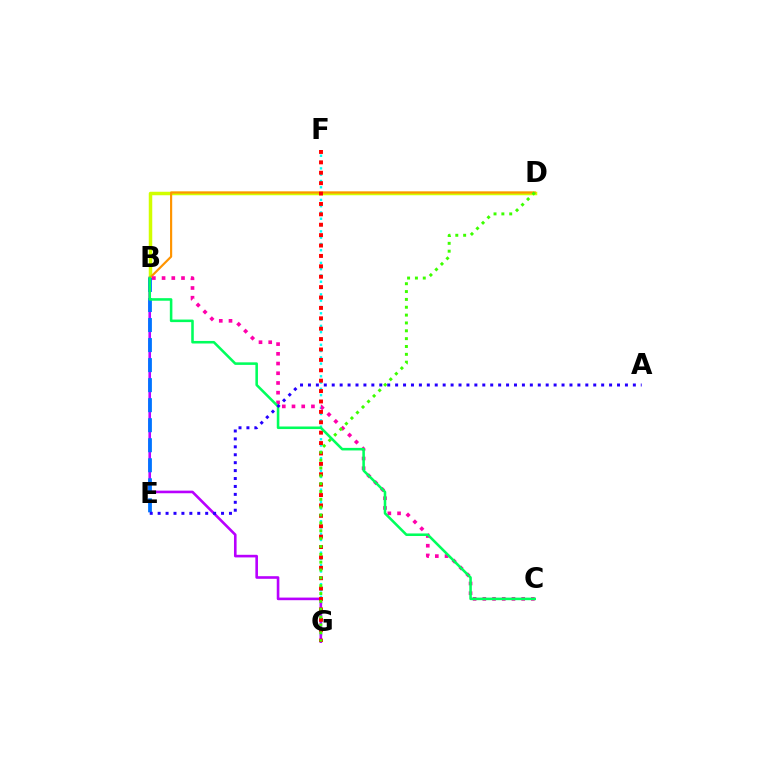{('F', 'G'): [{'color': '#00fff6', 'line_style': 'dotted', 'thickness': 1.71}, {'color': '#ff0000', 'line_style': 'dotted', 'thickness': 2.82}], ('B', 'D'): [{'color': '#d1ff00', 'line_style': 'solid', 'thickness': 2.52}, {'color': '#ff9400', 'line_style': 'solid', 'thickness': 1.56}], ('B', 'G'): [{'color': '#b900ff', 'line_style': 'solid', 'thickness': 1.88}], ('B', 'C'): [{'color': '#ff00ac', 'line_style': 'dotted', 'thickness': 2.64}, {'color': '#00ff5c', 'line_style': 'solid', 'thickness': 1.84}], ('D', 'G'): [{'color': '#3dff00', 'line_style': 'dotted', 'thickness': 2.13}], ('B', 'E'): [{'color': '#0074ff', 'line_style': 'dashed', 'thickness': 2.72}], ('A', 'E'): [{'color': '#2500ff', 'line_style': 'dotted', 'thickness': 2.15}]}